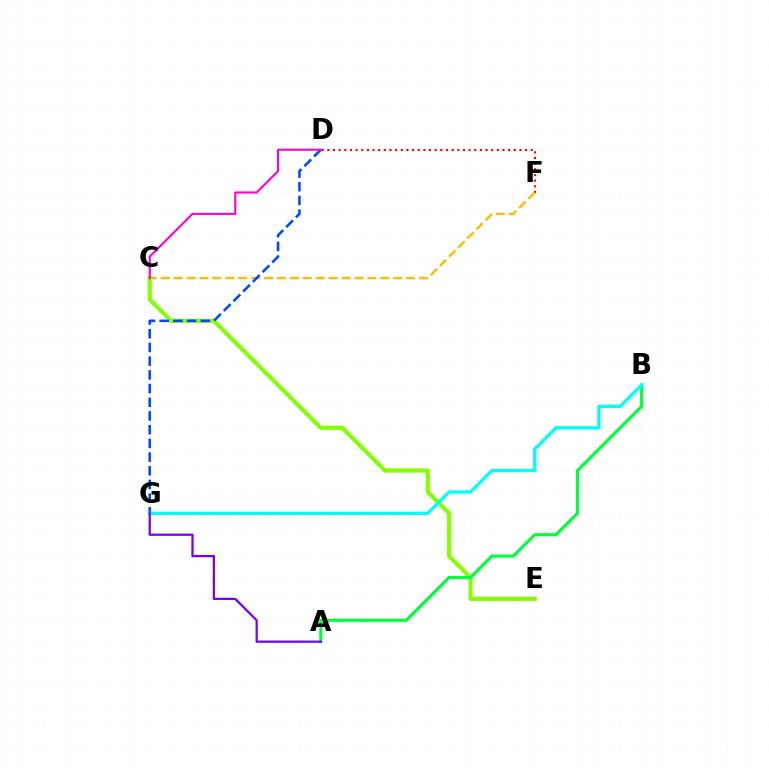{('C', 'E'): [{'color': '#84ff00', 'line_style': 'solid', 'thickness': 2.97}], ('D', 'F'): [{'color': '#ff0000', 'line_style': 'dotted', 'thickness': 1.53}], ('C', 'F'): [{'color': '#ffbd00', 'line_style': 'dashed', 'thickness': 1.75}], ('A', 'B'): [{'color': '#00ff39', 'line_style': 'solid', 'thickness': 2.25}], ('D', 'G'): [{'color': '#004bff', 'line_style': 'dashed', 'thickness': 1.86}], ('B', 'G'): [{'color': '#00fff6', 'line_style': 'solid', 'thickness': 2.36}], ('A', 'G'): [{'color': '#7200ff', 'line_style': 'solid', 'thickness': 1.61}], ('C', 'D'): [{'color': '#ff00cf', 'line_style': 'solid', 'thickness': 1.51}]}